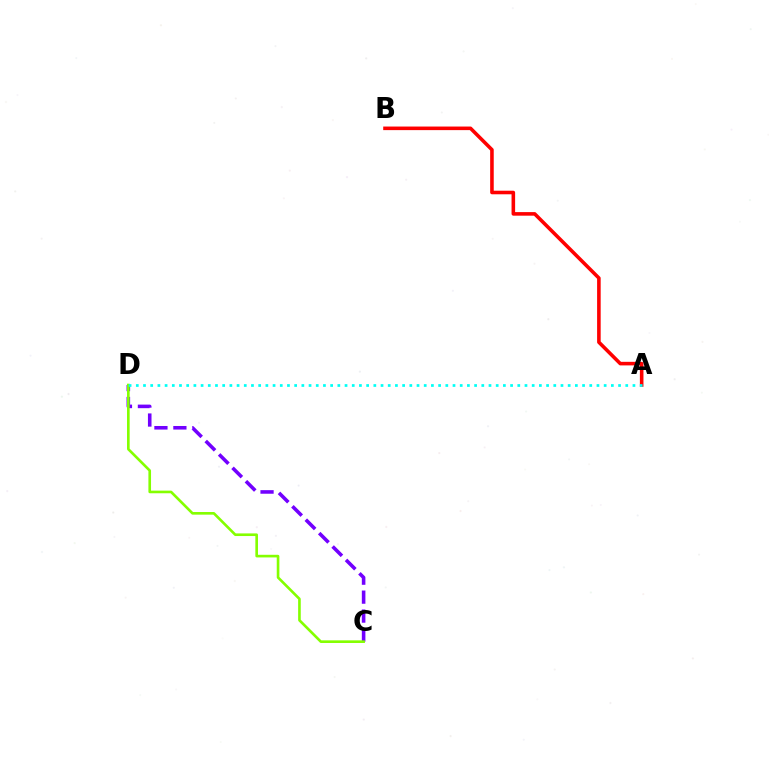{('C', 'D'): [{'color': '#7200ff', 'line_style': 'dashed', 'thickness': 2.58}, {'color': '#84ff00', 'line_style': 'solid', 'thickness': 1.9}], ('A', 'B'): [{'color': '#ff0000', 'line_style': 'solid', 'thickness': 2.58}], ('A', 'D'): [{'color': '#00fff6', 'line_style': 'dotted', 'thickness': 1.96}]}